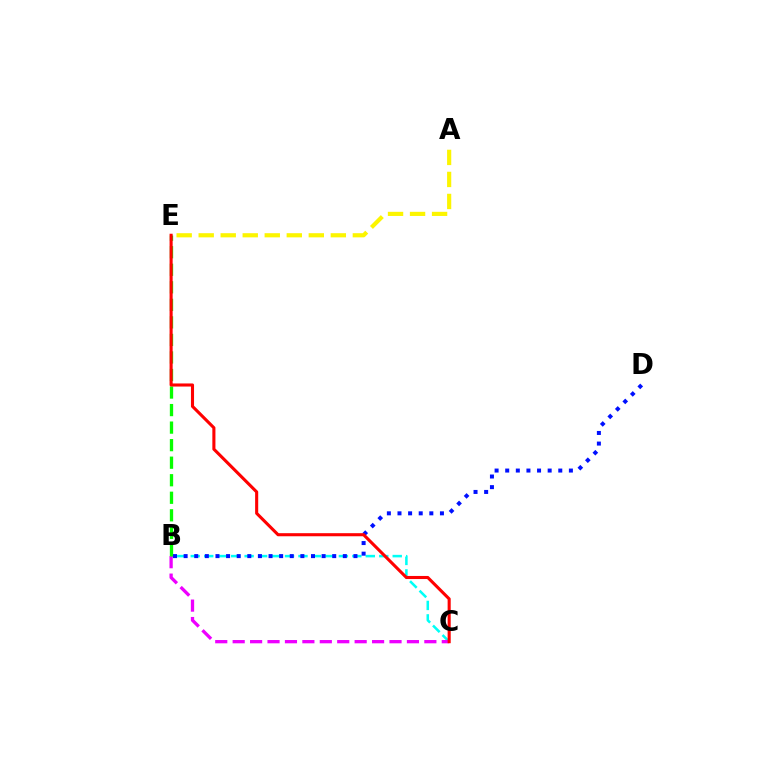{('B', 'C'): [{'color': '#00fff6', 'line_style': 'dashed', 'thickness': 1.83}, {'color': '#ee00ff', 'line_style': 'dashed', 'thickness': 2.37}], ('B', 'E'): [{'color': '#08ff00', 'line_style': 'dashed', 'thickness': 2.38}], ('B', 'D'): [{'color': '#0010ff', 'line_style': 'dotted', 'thickness': 2.88}], ('A', 'E'): [{'color': '#fcf500', 'line_style': 'dashed', 'thickness': 2.99}], ('C', 'E'): [{'color': '#ff0000', 'line_style': 'solid', 'thickness': 2.22}]}